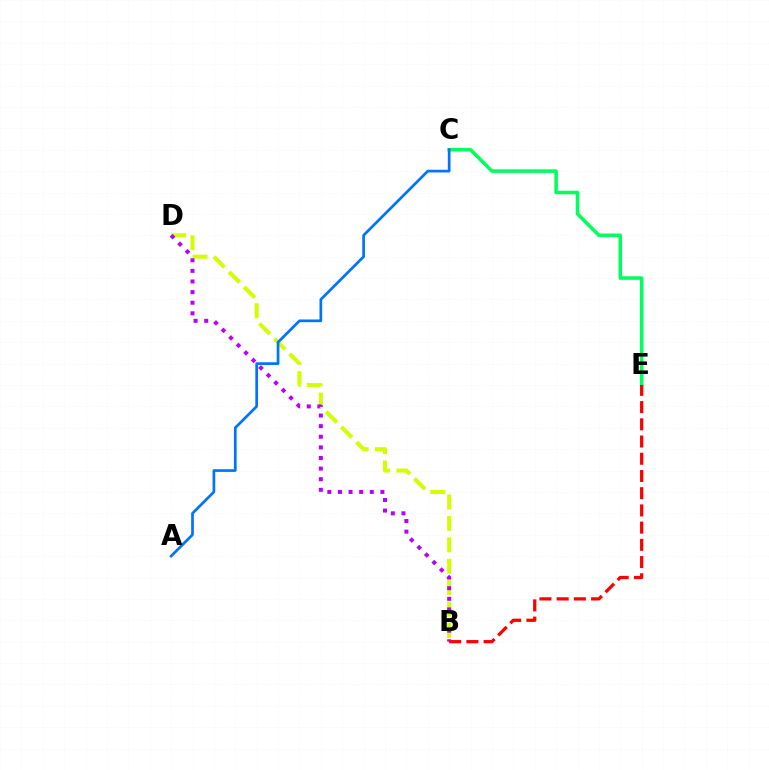{('B', 'D'): [{'color': '#d1ff00', 'line_style': 'dashed', 'thickness': 2.91}, {'color': '#b900ff', 'line_style': 'dotted', 'thickness': 2.88}], ('C', 'E'): [{'color': '#00ff5c', 'line_style': 'solid', 'thickness': 2.54}], ('A', 'C'): [{'color': '#0074ff', 'line_style': 'solid', 'thickness': 1.95}], ('B', 'E'): [{'color': '#ff0000', 'line_style': 'dashed', 'thickness': 2.34}]}